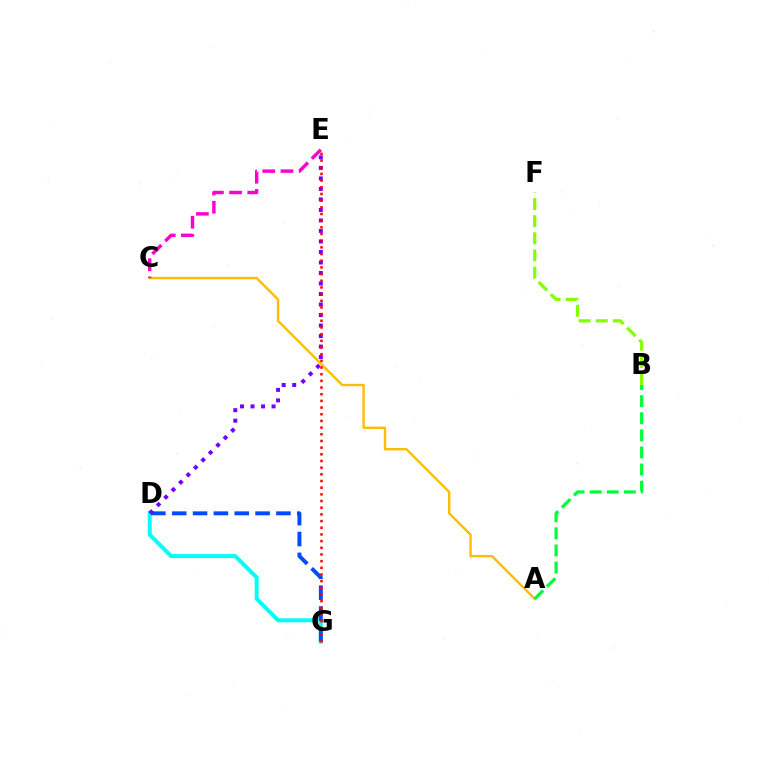{('D', 'G'): [{'color': '#00fff6', 'line_style': 'solid', 'thickness': 2.86}, {'color': '#004bff', 'line_style': 'dashed', 'thickness': 2.83}], ('D', 'E'): [{'color': '#7200ff', 'line_style': 'dotted', 'thickness': 2.86}], ('A', 'C'): [{'color': '#ffbd00', 'line_style': 'solid', 'thickness': 1.72}], ('B', 'F'): [{'color': '#84ff00', 'line_style': 'dashed', 'thickness': 2.33}], ('E', 'G'): [{'color': '#ff0000', 'line_style': 'dotted', 'thickness': 1.81}], ('C', 'E'): [{'color': '#ff00cf', 'line_style': 'dashed', 'thickness': 2.47}], ('A', 'B'): [{'color': '#00ff39', 'line_style': 'dashed', 'thickness': 2.32}]}